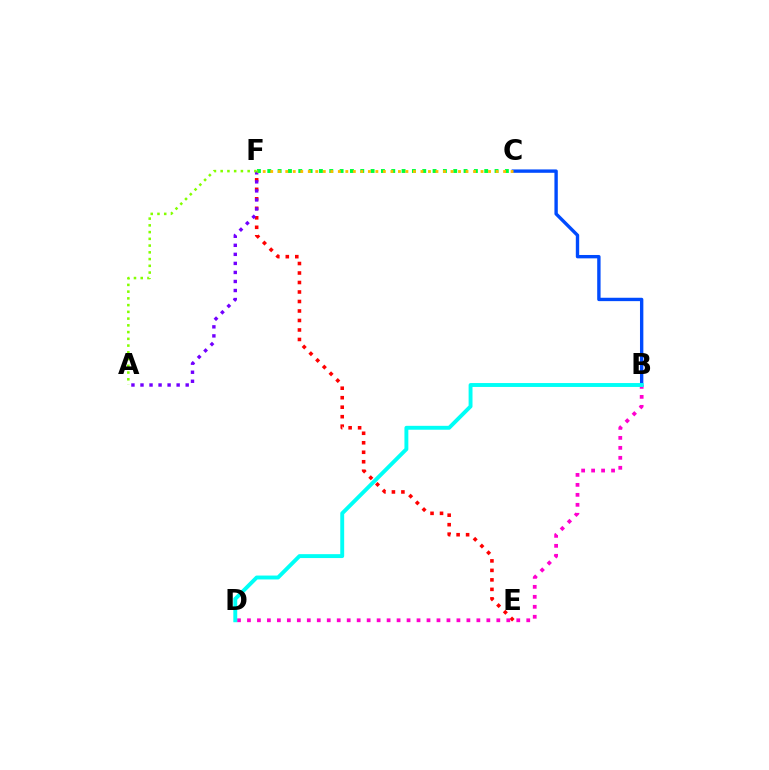{('E', 'F'): [{'color': '#ff0000', 'line_style': 'dotted', 'thickness': 2.58}], ('B', 'C'): [{'color': '#004bff', 'line_style': 'solid', 'thickness': 2.43}], ('A', 'F'): [{'color': '#7200ff', 'line_style': 'dotted', 'thickness': 2.46}, {'color': '#84ff00', 'line_style': 'dotted', 'thickness': 1.83}], ('C', 'F'): [{'color': '#00ff39', 'line_style': 'dotted', 'thickness': 2.81}, {'color': '#ffbd00', 'line_style': 'dotted', 'thickness': 2.04}], ('B', 'D'): [{'color': '#ff00cf', 'line_style': 'dotted', 'thickness': 2.71}, {'color': '#00fff6', 'line_style': 'solid', 'thickness': 2.81}]}